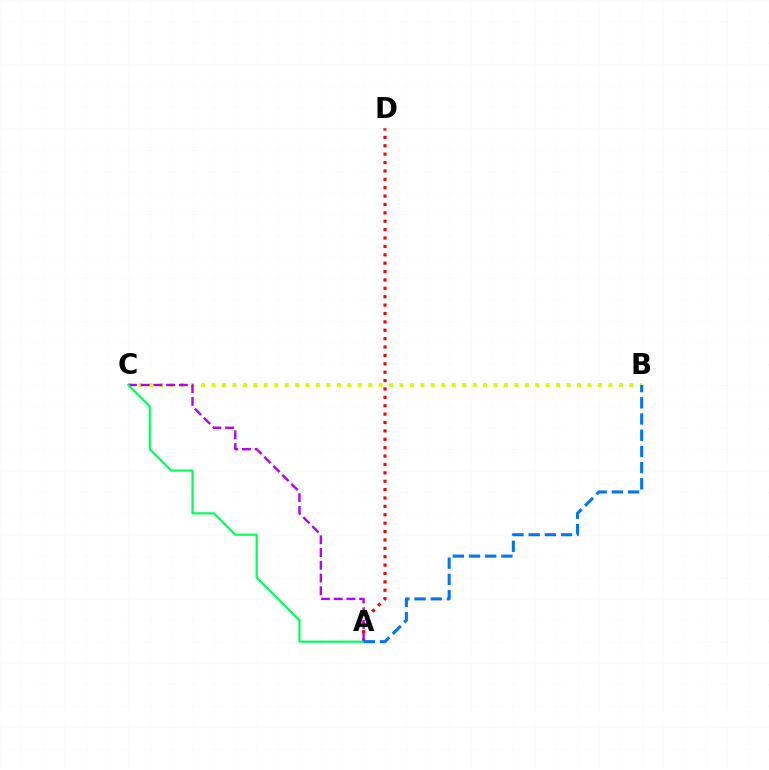{('A', 'D'): [{'color': '#ff0000', 'line_style': 'dotted', 'thickness': 2.28}], ('B', 'C'): [{'color': '#d1ff00', 'line_style': 'dotted', 'thickness': 2.84}], ('A', 'C'): [{'color': '#b900ff', 'line_style': 'dashed', 'thickness': 1.73}, {'color': '#00ff5c', 'line_style': 'solid', 'thickness': 1.58}], ('A', 'B'): [{'color': '#0074ff', 'line_style': 'dashed', 'thickness': 2.2}]}